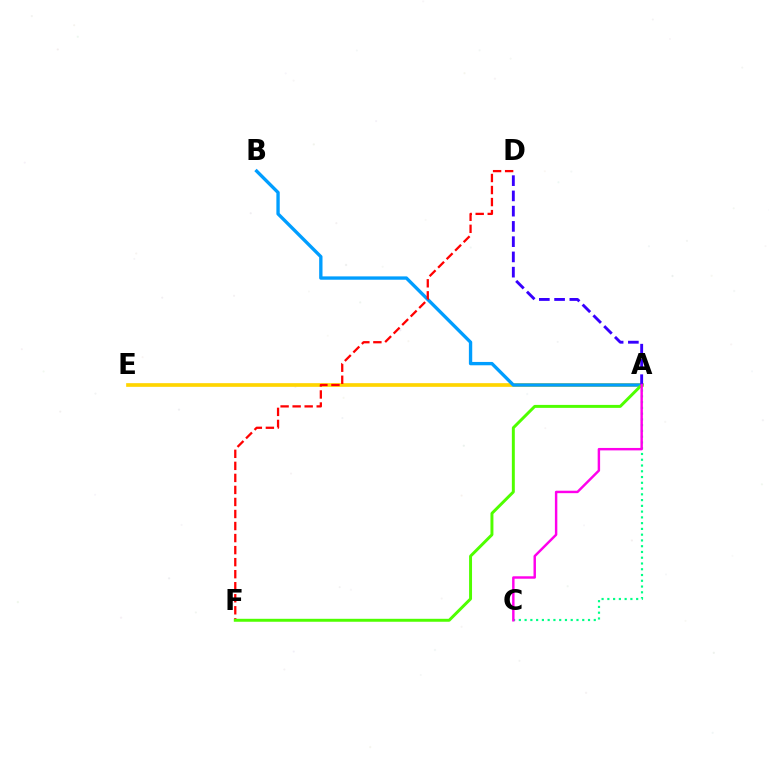{('A', 'C'): [{'color': '#00ff86', 'line_style': 'dotted', 'thickness': 1.57}, {'color': '#ff00ed', 'line_style': 'solid', 'thickness': 1.76}], ('A', 'E'): [{'color': '#ffd500', 'line_style': 'solid', 'thickness': 2.64}], ('A', 'B'): [{'color': '#009eff', 'line_style': 'solid', 'thickness': 2.41}], ('D', 'F'): [{'color': '#ff0000', 'line_style': 'dashed', 'thickness': 1.63}], ('A', 'F'): [{'color': '#4fff00', 'line_style': 'solid', 'thickness': 2.13}], ('A', 'D'): [{'color': '#3700ff', 'line_style': 'dashed', 'thickness': 2.07}]}